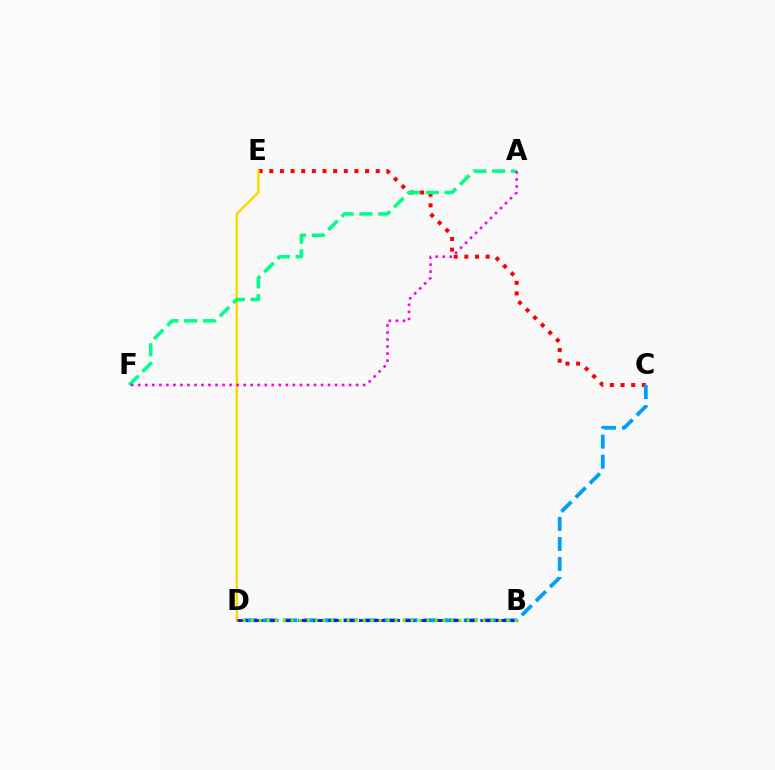{('C', 'E'): [{'color': '#ff0000', 'line_style': 'dotted', 'thickness': 2.89}], ('D', 'E'): [{'color': '#ffd500', 'line_style': 'solid', 'thickness': 1.75}], ('A', 'F'): [{'color': '#00ff86', 'line_style': 'dashed', 'thickness': 2.55}, {'color': '#ff00ed', 'line_style': 'dotted', 'thickness': 1.91}], ('C', 'D'): [{'color': '#009eff', 'line_style': 'dashed', 'thickness': 2.72}], ('B', 'D'): [{'color': '#3700ff', 'line_style': 'dashed', 'thickness': 2.06}, {'color': '#4fff00', 'line_style': 'dotted', 'thickness': 2.17}]}